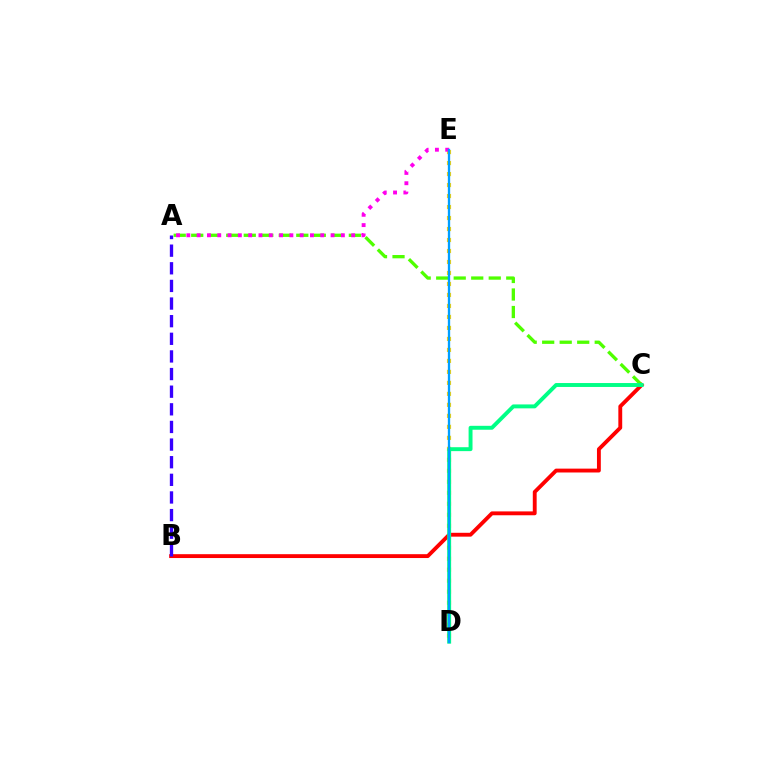{('D', 'E'): [{'color': '#ffd500', 'line_style': 'dotted', 'thickness': 2.99}, {'color': '#009eff', 'line_style': 'solid', 'thickness': 1.67}], ('B', 'C'): [{'color': '#ff0000', 'line_style': 'solid', 'thickness': 2.78}], ('A', 'C'): [{'color': '#4fff00', 'line_style': 'dashed', 'thickness': 2.38}], ('C', 'D'): [{'color': '#00ff86', 'line_style': 'solid', 'thickness': 2.82}], ('A', 'E'): [{'color': '#ff00ed', 'line_style': 'dotted', 'thickness': 2.8}], ('A', 'B'): [{'color': '#3700ff', 'line_style': 'dashed', 'thickness': 2.39}]}